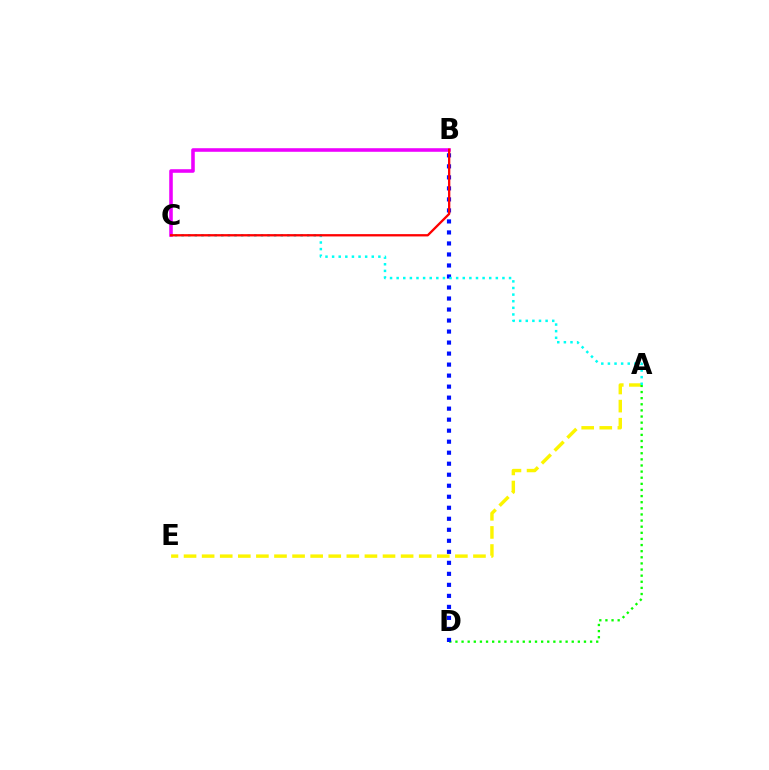{('A', 'E'): [{'color': '#fcf500', 'line_style': 'dashed', 'thickness': 2.46}], ('A', 'D'): [{'color': '#08ff00', 'line_style': 'dotted', 'thickness': 1.66}], ('B', 'D'): [{'color': '#0010ff', 'line_style': 'dotted', 'thickness': 2.99}], ('A', 'C'): [{'color': '#00fff6', 'line_style': 'dotted', 'thickness': 1.8}], ('B', 'C'): [{'color': '#ee00ff', 'line_style': 'solid', 'thickness': 2.57}, {'color': '#ff0000', 'line_style': 'solid', 'thickness': 1.66}]}